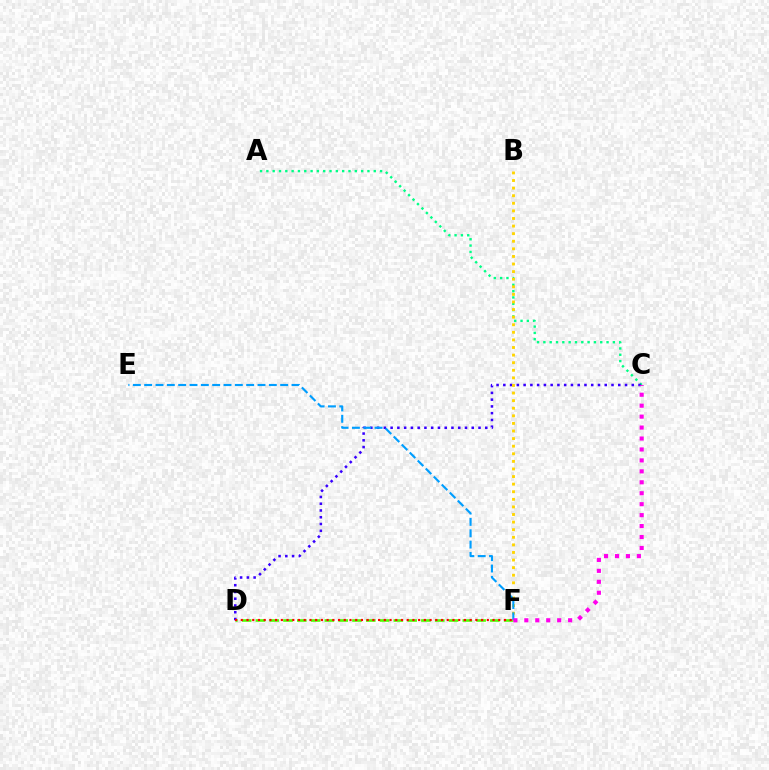{('D', 'F'): [{'color': '#4fff00', 'line_style': 'dashed', 'thickness': 1.87}, {'color': '#ff0000', 'line_style': 'dotted', 'thickness': 1.55}], ('A', 'C'): [{'color': '#00ff86', 'line_style': 'dotted', 'thickness': 1.72}], ('C', 'D'): [{'color': '#3700ff', 'line_style': 'dotted', 'thickness': 1.84}], ('B', 'F'): [{'color': '#ffd500', 'line_style': 'dotted', 'thickness': 2.06}], ('E', 'F'): [{'color': '#009eff', 'line_style': 'dashed', 'thickness': 1.54}], ('C', 'F'): [{'color': '#ff00ed', 'line_style': 'dotted', 'thickness': 2.97}]}